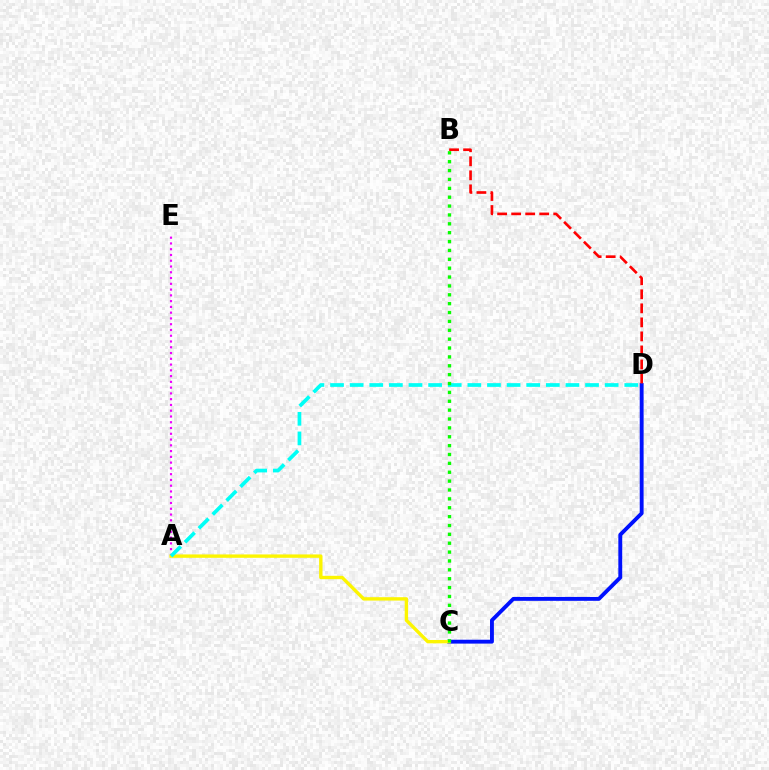{('A', 'E'): [{'color': '#ee00ff', 'line_style': 'dotted', 'thickness': 1.57}], ('C', 'D'): [{'color': '#0010ff', 'line_style': 'solid', 'thickness': 2.79}], ('A', 'C'): [{'color': '#fcf500', 'line_style': 'solid', 'thickness': 2.43}], ('B', 'D'): [{'color': '#ff0000', 'line_style': 'dashed', 'thickness': 1.91}], ('A', 'D'): [{'color': '#00fff6', 'line_style': 'dashed', 'thickness': 2.66}], ('B', 'C'): [{'color': '#08ff00', 'line_style': 'dotted', 'thickness': 2.41}]}